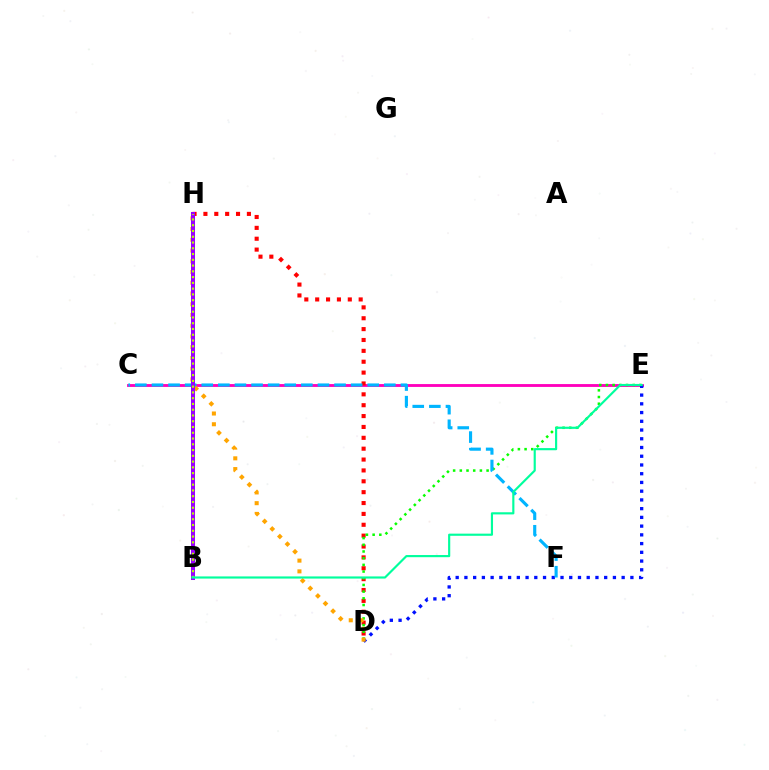{('C', 'E'): [{'color': '#ff00bd', 'line_style': 'solid', 'thickness': 2.05}], ('D', 'H'): [{'color': '#ff0000', 'line_style': 'dotted', 'thickness': 2.95}, {'color': '#ffa500', 'line_style': 'dotted', 'thickness': 2.92}], ('D', 'E'): [{'color': '#08ff00', 'line_style': 'dotted', 'thickness': 1.82}, {'color': '#0010ff', 'line_style': 'dotted', 'thickness': 2.37}], ('C', 'F'): [{'color': '#00b5ff', 'line_style': 'dashed', 'thickness': 2.26}], ('B', 'H'): [{'color': '#9b00ff', 'line_style': 'solid', 'thickness': 2.89}, {'color': '#b3ff00', 'line_style': 'dotted', 'thickness': 1.57}], ('B', 'E'): [{'color': '#00ff9d', 'line_style': 'solid', 'thickness': 1.55}]}